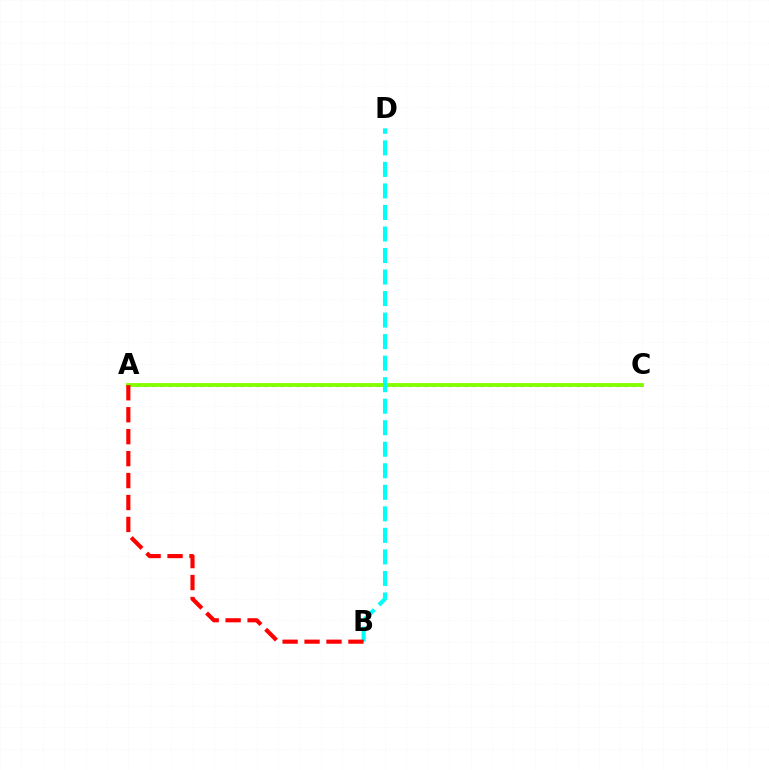{('A', 'C'): [{'color': '#7200ff', 'line_style': 'dotted', 'thickness': 2.18}, {'color': '#84ff00', 'line_style': 'solid', 'thickness': 2.76}], ('B', 'D'): [{'color': '#00fff6', 'line_style': 'dashed', 'thickness': 2.92}], ('A', 'B'): [{'color': '#ff0000', 'line_style': 'dashed', 'thickness': 2.98}]}